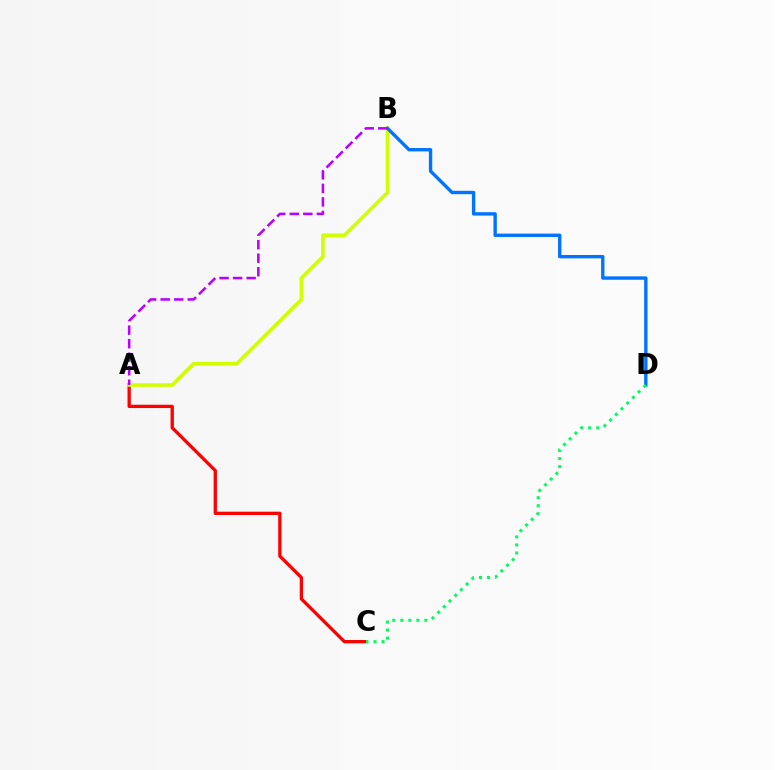{('A', 'C'): [{'color': '#ff0000', 'line_style': 'solid', 'thickness': 2.38}], ('A', 'B'): [{'color': '#d1ff00', 'line_style': 'solid', 'thickness': 2.6}, {'color': '#b900ff', 'line_style': 'dashed', 'thickness': 1.84}], ('B', 'D'): [{'color': '#0074ff', 'line_style': 'solid', 'thickness': 2.43}], ('C', 'D'): [{'color': '#00ff5c', 'line_style': 'dotted', 'thickness': 2.18}]}